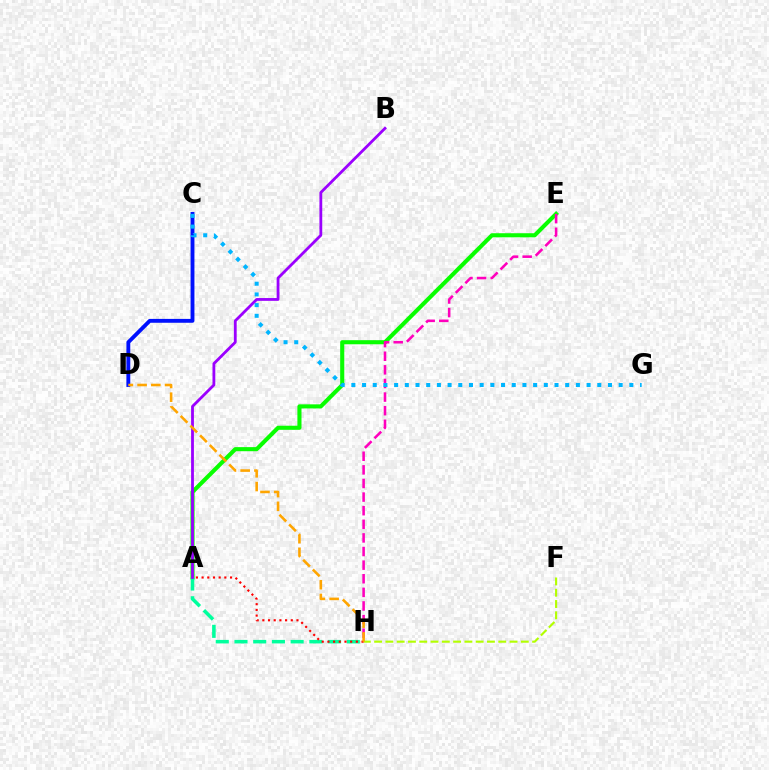{('A', 'E'): [{'color': '#08ff00', 'line_style': 'solid', 'thickness': 2.95}], ('C', 'D'): [{'color': '#0010ff', 'line_style': 'solid', 'thickness': 2.78}], ('A', 'H'): [{'color': '#00ff9d', 'line_style': 'dashed', 'thickness': 2.54}, {'color': '#ff0000', 'line_style': 'dotted', 'thickness': 1.55}], ('A', 'B'): [{'color': '#9b00ff', 'line_style': 'solid', 'thickness': 2.02}], ('F', 'H'): [{'color': '#b3ff00', 'line_style': 'dashed', 'thickness': 1.53}], ('E', 'H'): [{'color': '#ff00bd', 'line_style': 'dashed', 'thickness': 1.85}], ('C', 'G'): [{'color': '#00b5ff', 'line_style': 'dotted', 'thickness': 2.91}], ('D', 'H'): [{'color': '#ffa500', 'line_style': 'dashed', 'thickness': 1.87}]}